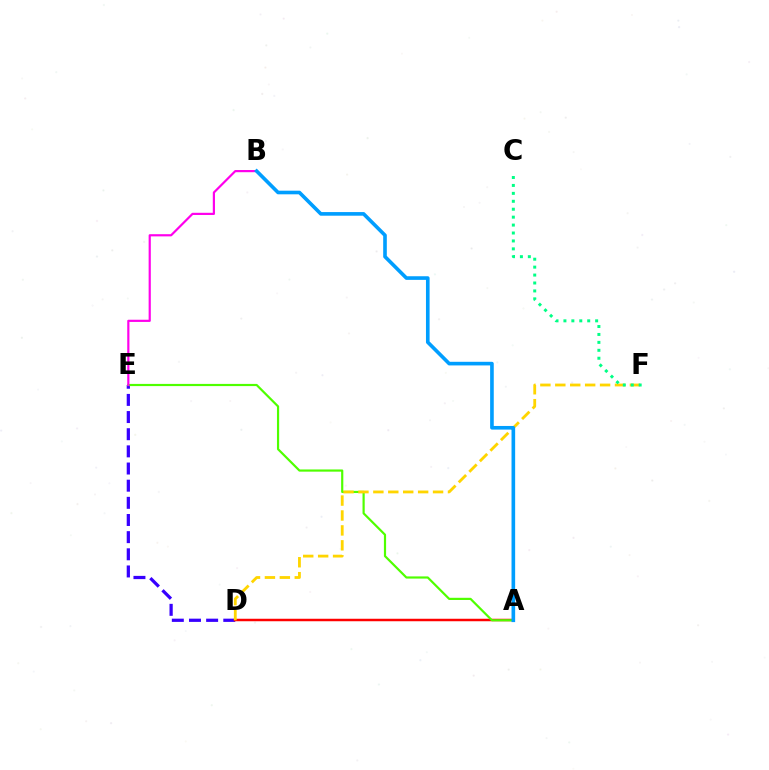{('D', 'E'): [{'color': '#3700ff', 'line_style': 'dashed', 'thickness': 2.33}], ('A', 'D'): [{'color': '#ff0000', 'line_style': 'solid', 'thickness': 1.79}], ('A', 'E'): [{'color': '#4fff00', 'line_style': 'solid', 'thickness': 1.58}], ('D', 'F'): [{'color': '#ffd500', 'line_style': 'dashed', 'thickness': 2.03}], ('C', 'F'): [{'color': '#00ff86', 'line_style': 'dotted', 'thickness': 2.15}], ('B', 'E'): [{'color': '#ff00ed', 'line_style': 'solid', 'thickness': 1.58}], ('A', 'B'): [{'color': '#009eff', 'line_style': 'solid', 'thickness': 2.61}]}